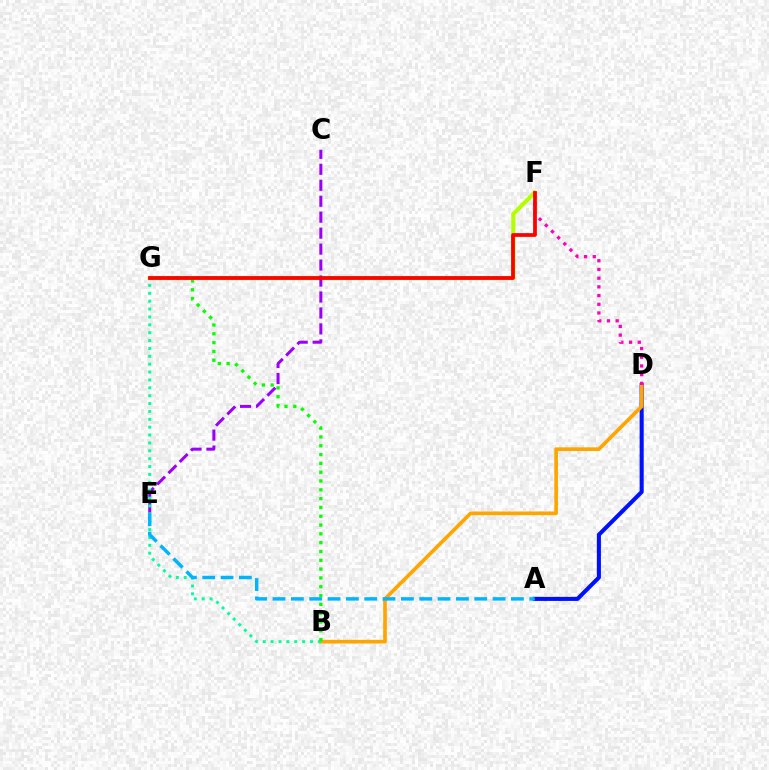{('F', 'G'): [{'color': '#b3ff00', 'line_style': 'solid', 'thickness': 2.95}, {'color': '#ff0000', 'line_style': 'solid', 'thickness': 2.71}], ('A', 'D'): [{'color': '#0010ff', 'line_style': 'solid', 'thickness': 2.93}], ('B', 'D'): [{'color': '#ffa500', 'line_style': 'solid', 'thickness': 2.63}], ('C', 'E'): [{'color': '#9b00ff', 'line_style': 'dashed', 'thickness': 2.17}], ('B', 'G'): [{'color': '#00ff9d', 'line_style': 'dotted', 'thickness': 2.14}, {'color': '#08ff00', 'line_style': 'dotted', 'thickness': 2.39}], ('A', 'E'): [{'color': '#00b5ff', 'line_style': 'dashed', 'thickness': 2.49}], ('D', 'F'): [{'color': '#ff00bd', 'line_style': 'dotted', 'thickness': 2.36}]}